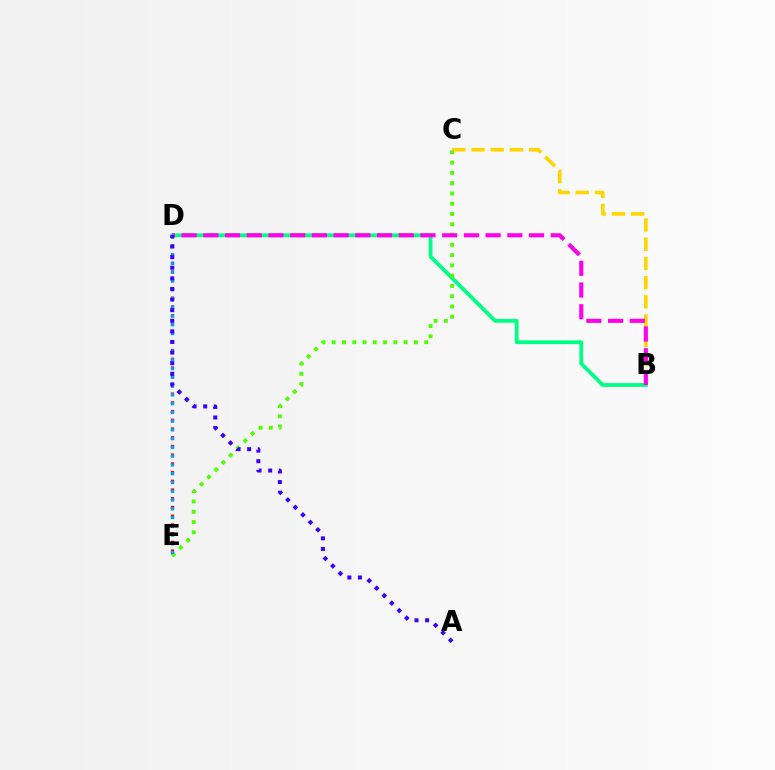{('B', 'C'): [{'color': '#ffd500', 'line_style': 'dashed', 'thickness': 2.61}], ('B', 'D'): [{'color': '#00ff86', 'line_style': 'solid', 'thickness': 2.73}, {'color': '#ff00ed', 'line_style': 'dashed', 'thickness': 2.95}], ('C', 'E'): [{'color': '#4fff00', 'line_style': 'dotted', 'thickness': 2.79}], ('D', 'E'): [{'color': '#ff0000', 'line_style': 'dotted', 'thickness': 2.37}, {'color': '#009eff', 'line_style': 'dotted', 'thickness': 2.38}], ('A', 'D'): [{'color': '#3700ff', 'line_style': 'dotted', 'thickness': 2.88}]}